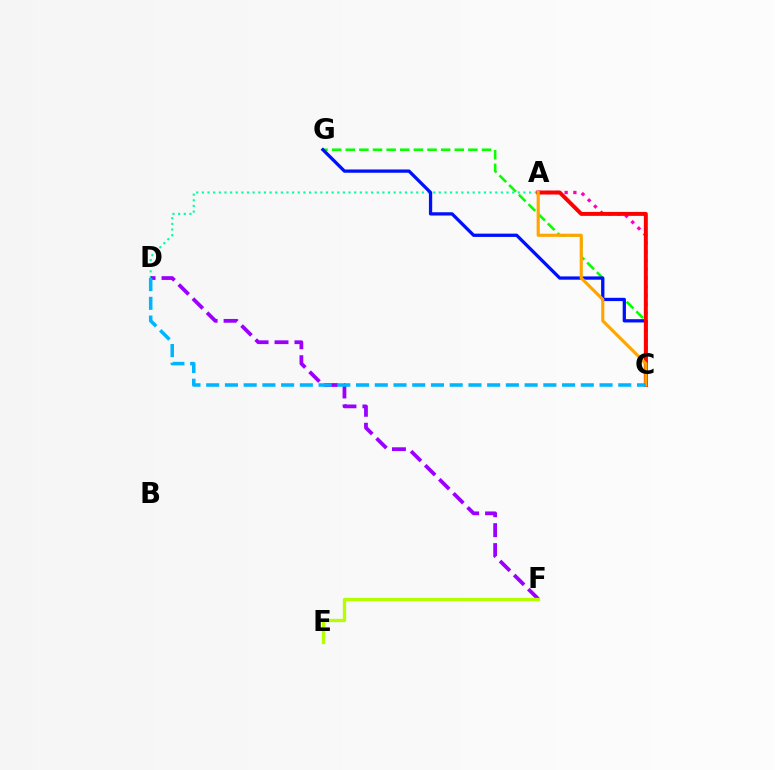{('A', 'D'): [{'color': '#00ff9d', 'line_style': 'dotted', 'thickness': 1.53}], ('A', 'C'): [{'color': '#ff00bd', 'line_style': 'dotted', 'thickness': 2.38}, {'color': '#ff0000', 'line_style': 'solid', 'thickness': 2.85}, {'color': '#ffa500', 'line_style': 'solid', 'thickness': 2.26}], ('C', 'G'): [{'color': '#08ff00', 'line_style': 'dashed', 'thickness': 1.85}, {'color': '#0010ff', 'line_style': 'solid', 'thickness': 2.36}], ('D', 'F'): [{'color': '#9b00ff', 'line_style': 'dashed', 'thickness': 2.71}], ('E', 'F'): [{'color': '#b3ff00', 'line_style': 'solid', 'thickness': 2.37}], ('C', 'D'): [{'color': '#00b5ff', 'line_style': 'dashed', 'thickness': 2.54}]}